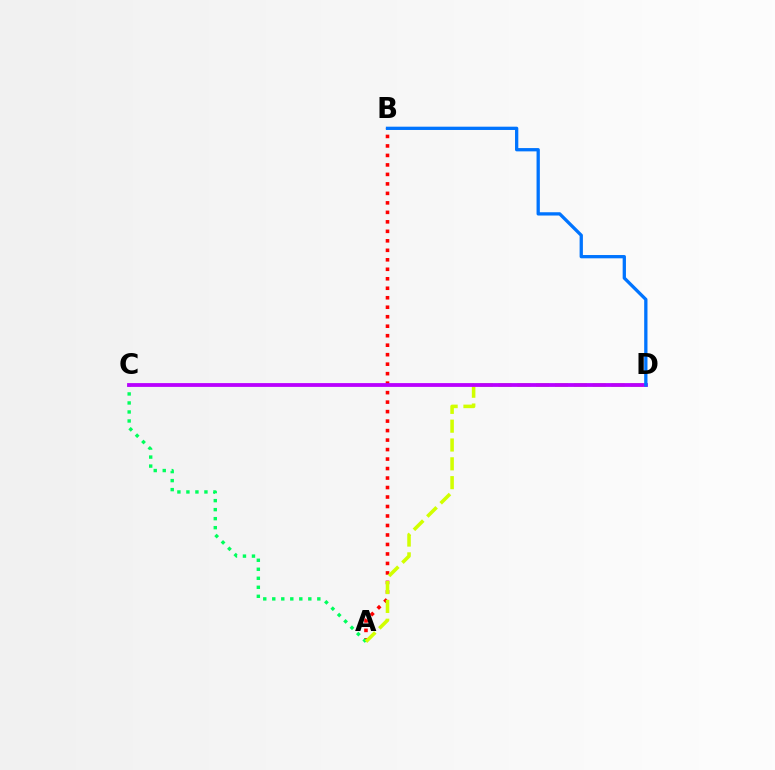{('A', 'B'): [{'color': '#ff0000', 'line_style': 'dotted', 'thickness': 2.58}], ('A', 'C'): [{'color': '#00ff5c', 'line_style': 'dotted', 'thickness': 2.45}], ('A', 'D'): [{'color': '#d1ff00', 'line_style': 'dashed', 'thickness': 2.56}], ('C', 'D'): [{'color': '#b900ff', 'line_style': 'solid', 'thickness': 2.74}], ('B', 'D'): [{'color': '#0074ff', 'line_style': 'solid', 'thickness': 2.37}]}